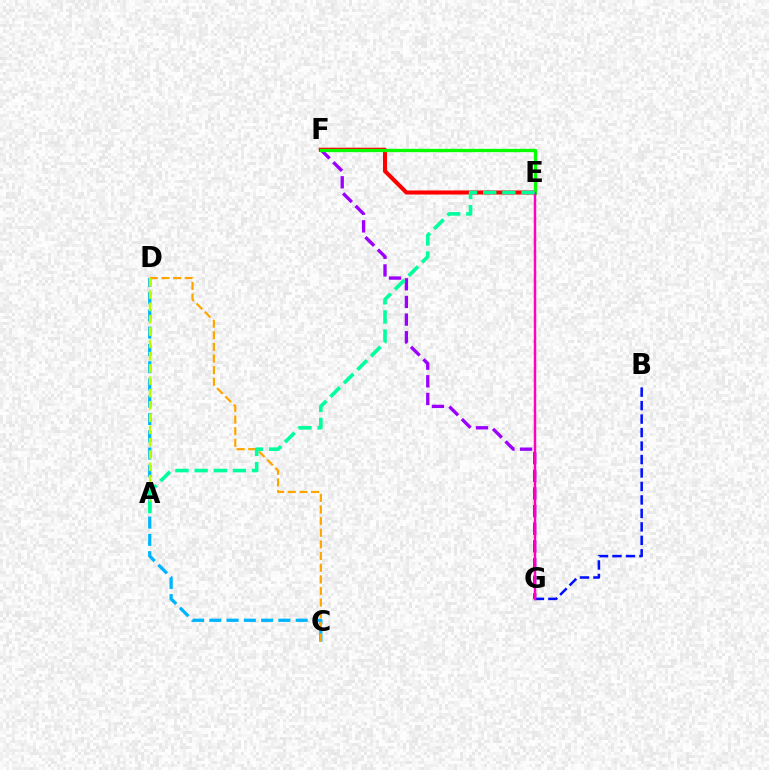{('C', 'D'): [{'color': '#00b5ff', 'line_style': 'dashed', 'thickness': 2.35}, {'color': '#ffa500', 'line_style': 'dashed', 'thickness': 1.58}], ('F', 'G'): [{'color': '#9b00ff', 'line_style': 'dashed', 'thickness': 2.4}], ('E', 'F'): [{'color': '#ff0000', 'line_style': 'solid', 'thickness': 2.93}, {'color': '#08ff00', 'line_style': 'solid', 'thickness': 2.38}], ('B', 'G'): [{'color': '#0010ff', 'line_style': 'dashed', 'thickness': 1.83}], ('E', 'G'): [{'color': '#ff00bd', 'line_style': 'solid', 'thickness': 1.77}], ('A', 'D'): [{'color': '#b3ff00', 'line_style': 'dashed', 'thickness': 1.67}], ('A', 'E'): [{'color': '#00ff9d', 'line_style': 'dashed', 'thickness': 2.6}]}